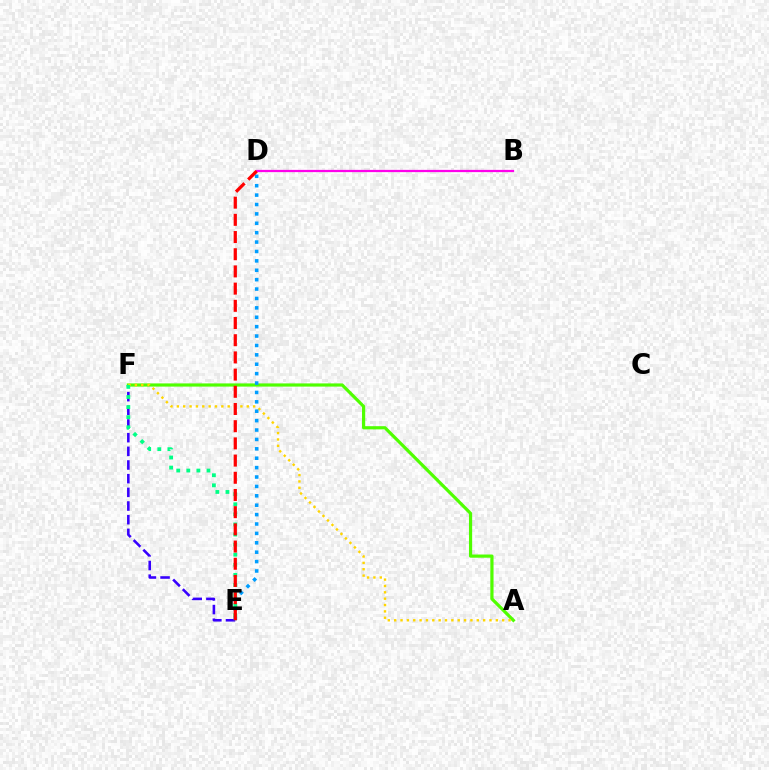{('E', 'F'): [{'color': '#3700ff', 'line_style': 'dashed', 'thickness': 1.86}, {'color': '#00ff86', 'line_style': 'dotted', 'thickness': 2.74}], ('A', 'F'): [{'color': '#4fff00', 'line_style': 'solid', 'thickness': 2.3}, {'color': '#ffd500', 'line_style': 'dotted', 'thickness': 1.73}], ('B', 'D'): [{'color': '#ff00ed', 'line_style': 'solid', 'thickness': 1.62}], ('D', 'E'): [{'color': '#009eff', 'line_style': 'dotted', 'thickness': 2.55}, {'color': '#ff0000', 'line_style': 'dashed', 'thickness': 2.34}]}